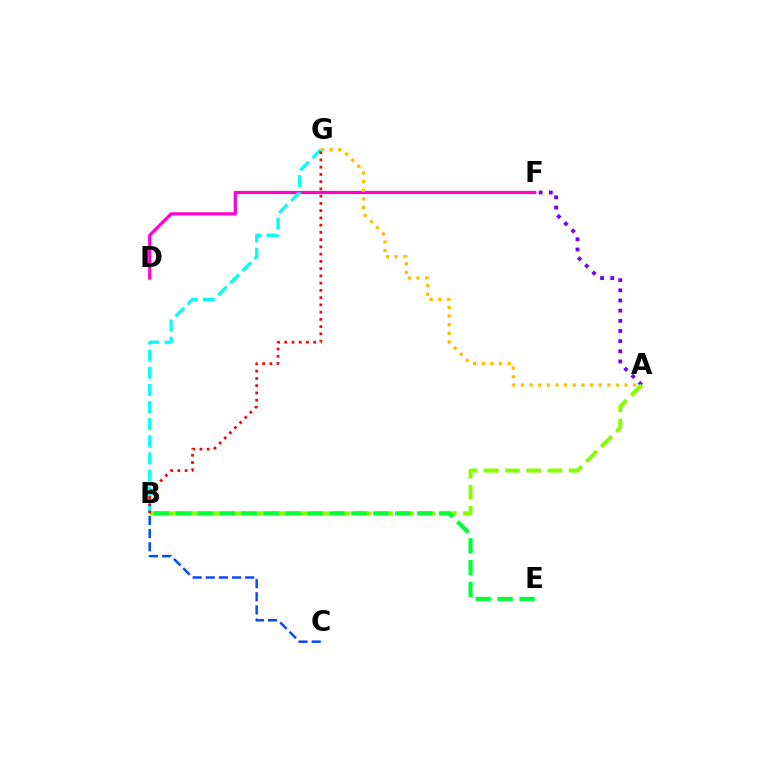{('D', 'F'): [{'color': '#ff00cf', 'line_style': 'solid', 'thickness': 2.3}], ('A', 'F'): [{'color': '#7200ff', 'line_style': 'dotted', 'thickness': 2.76}], ('B', 'G'): [{'color': '#00fff6', 'line_style': 'dashed', 'thickness': 2.33}, {'color': '#ff0000', 'line_style': 'dotted', 'thickness': 1.97}], ('A', 'B'): [{'color': '#84ff00', 'line_style': 'dashed', 'thickness': 2.88}], ('B', 'E'): [{'color': '#00ff39', 'line_style': 'dashed', 'thickness': 2.98}], ('B', 'C'): [{'color': '#004bff', 'line_style': 'dashed', 'thickness': 1.78}], ('A', 'G'): [{'color': '#ffbd00', 'line_style': 'dotted', 'thickness': 2.35}]}